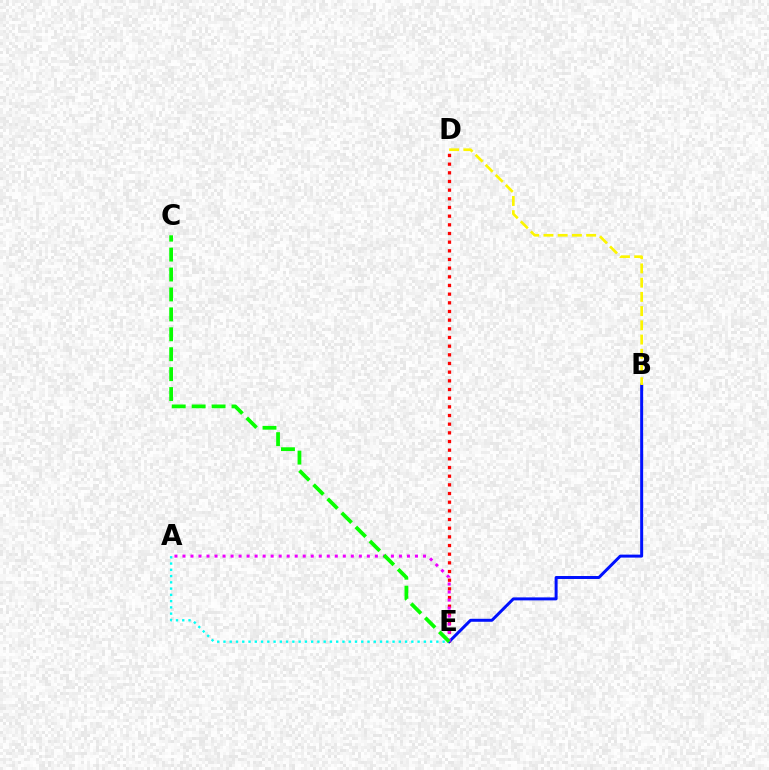{('D', 'E'): [{'color': '#ff0000', 'line_style': 'dotted', 'thickness': 2.35}], ('B', 'E'): [{'color': '#0010ff', 'line_style': 'solid', 'thickness': 2.15}], ('A', 'E'): [{'color': '#00fff6', 'line_style': 'dotted', 'thickness': 1.7}, {'color': '#ee00ff', 'line_style': 'dotted', 'thickness': 2.18}], ('C', 'E'): [{'color': '#08ff00', 'line_style': 'dashed', 'thickness': 2.71}], ('B', 'D'): [{'color': '#fcf500', 'line_style': 'dashed', 'thickness': 1.93}]}